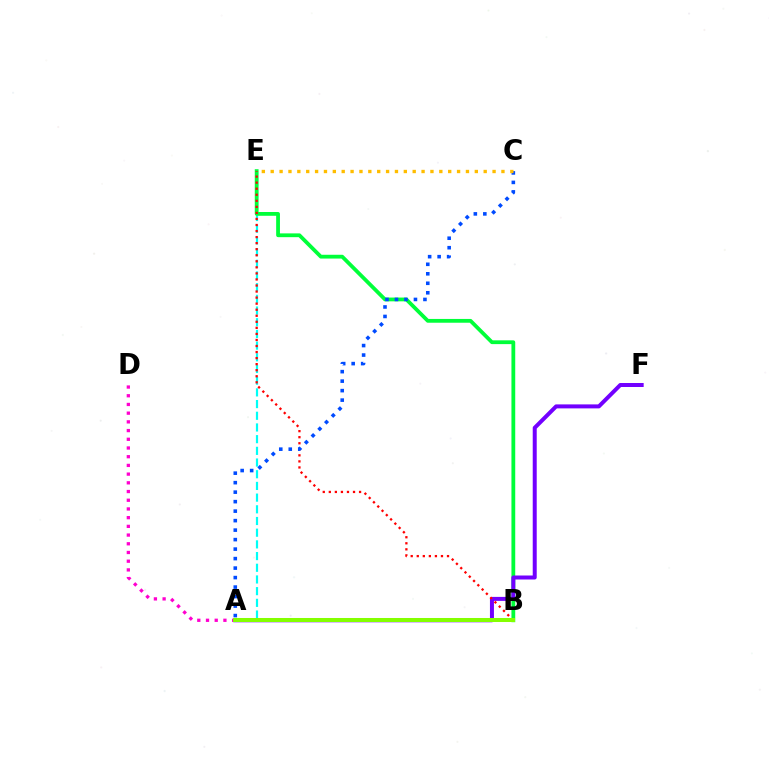{('A', 'D'): [{'color': '#ff00cf', 'line_style': 'dotted', 'thickness': 2.37}], ('A', 'E'): [{'color': '#00fff6', 'line_style': 'dashed', 'thickness': 1.59}], ('B', 'E'): [{'color': '#00ff39', 'line_style': 'solid', 'thickness': 2.73}, {'color': '#ff0000', 'line_style': 'dotted', 'thickness': 1.64}], ('A', 'F'): [{'color': '#7200ff', 'line_style': 'solid', 'thickness': 2.87}], ('A', 'B'): [{'color': '#84ff00', 'line_style': 'solid', 'thickness': 2.9}], ('A', 'C'): [{'color': '#004bff', 'line_style': 'dotted', 'thickness': 2.58}], ('C', 'E'): [{'color': '#ffbd00', 'line_style': 'dotted', 'thickness': 2.41}]}